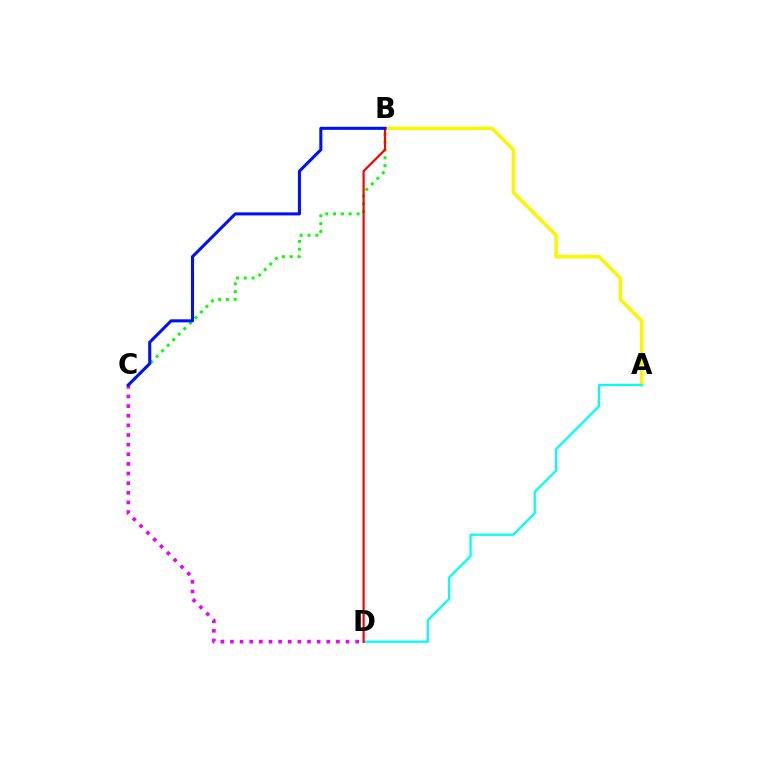{('C', 'D'): [{'color': '#ee00ff', 'line_style': 'dotted', 'thickness': 2.62}], ('A', 'B'): [{'color': '#fcf500', 'line_style': 'solid', 'thickness': 2.53}], ('A', 'D'): [{'color': '#00fff6', 'line_style': 'solid', 'thickness': 1.64}], ('B', 'C'): [{'color': '#08ff00', 'line_style': 'dotted', 'thickness': 2.13}, {'color': '#0010ff', 'line_style': 'solid', 'thickness': 2.2}], ('B', 'D'): [{'color': '#ff0000', 'line_style': 'solid', 'thickness': 1.59}]}